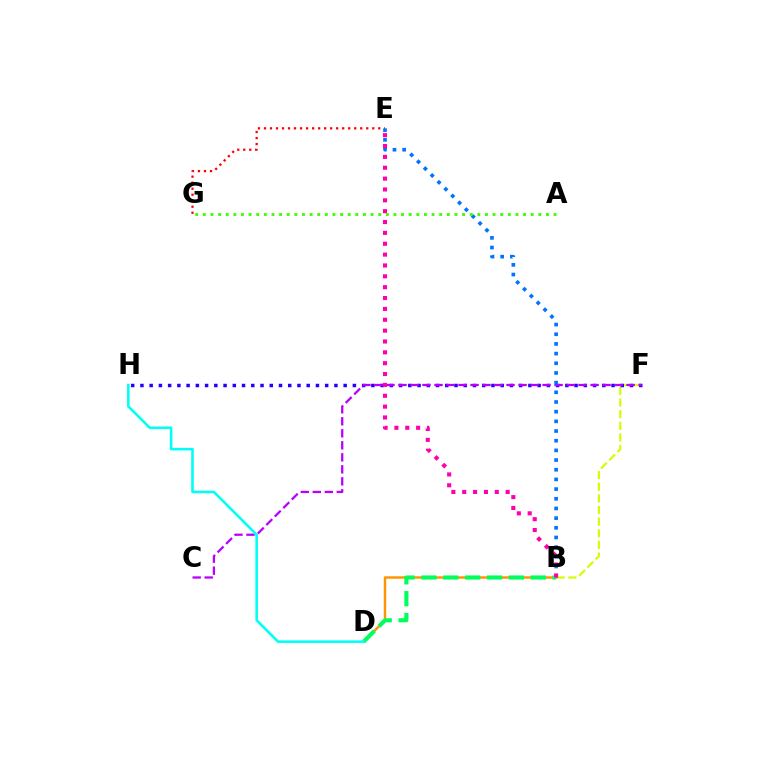{('B', 'F'): [{'color': '#d1ff00', 'line_style': 'dashed', 'thickness': 1.58}], ('F', 'H'): [{'color': '#2500ff', 'line_style': 'dotted', 'thickness': 2.51}], ('B', 'D'): [{'color': '#ff9400', 'line_style': 'solid', 'thickness': 1.77}, {'color': '#00ff5c', 'line_style': 'dashed', 'thickness': 2.97}], ('E', 'G'): [{'color': '#ff0000', 'line_style': 'dotted', 'thickness': 1.63}], ('C', 'F'): [{'color': '#b900ff', 'line_style': 'dashed', 'thickness': 1.63}], ('B', 'E'): [{'color': '#0074ff', 'line_style': 'dotted', 'thickness': 2.63}, {'color': '#ff00ac', 'line_style': 'dotted', 'thickness': 2.95}], ('D', 'H'): [{'color': '#00fff6', 'line_style': 'solid', 'thickness': 1.85}], ('A', 'G'): [{'color': '#3dff00', 'line_style': 'dotted', 'thickness': 2.07}]}